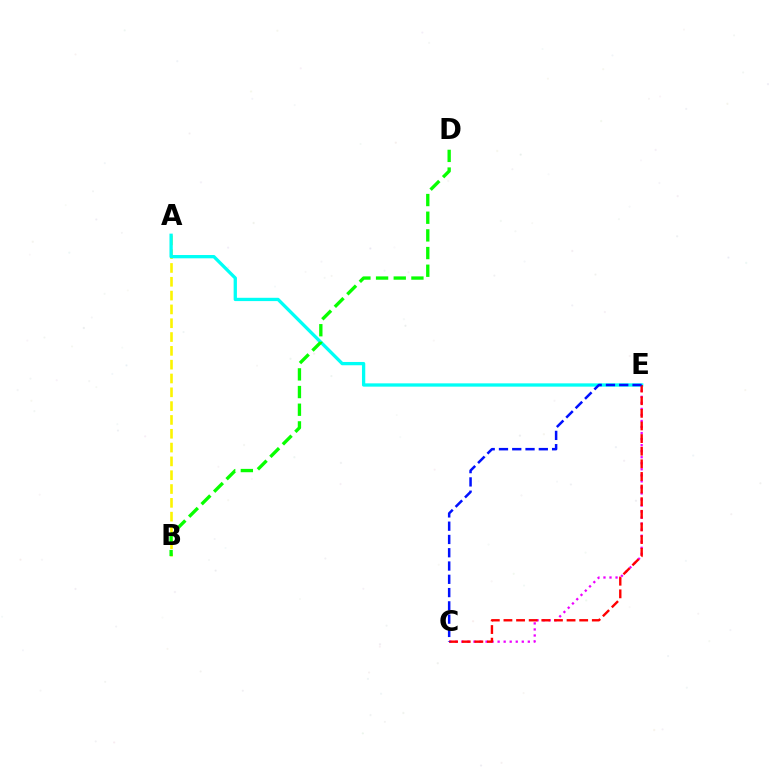{('A', 'B'): [{'color': '#fcf500', 'line_style': 'dashed', 'thickness': 1.88}], ('C', 'E'): [{'color': '#ee00ff', 'line_style': 'dotted', 'thickness': 1.64}, {'color': '#ff0000', 'line_style': 'dashed', 'thickness': 1.72}, {'color': '#0010ff', 'line_style': 'dashed', 'thickness': 1.8}], ('A', 'E'): [{'color': '#00fff6', 'line_style': 'solid', 'thickness': 2.37}], ('B', 'D'): [{'color': '#08ff00', 'line_style': 'dashed', 'thickness': 2.4}]}